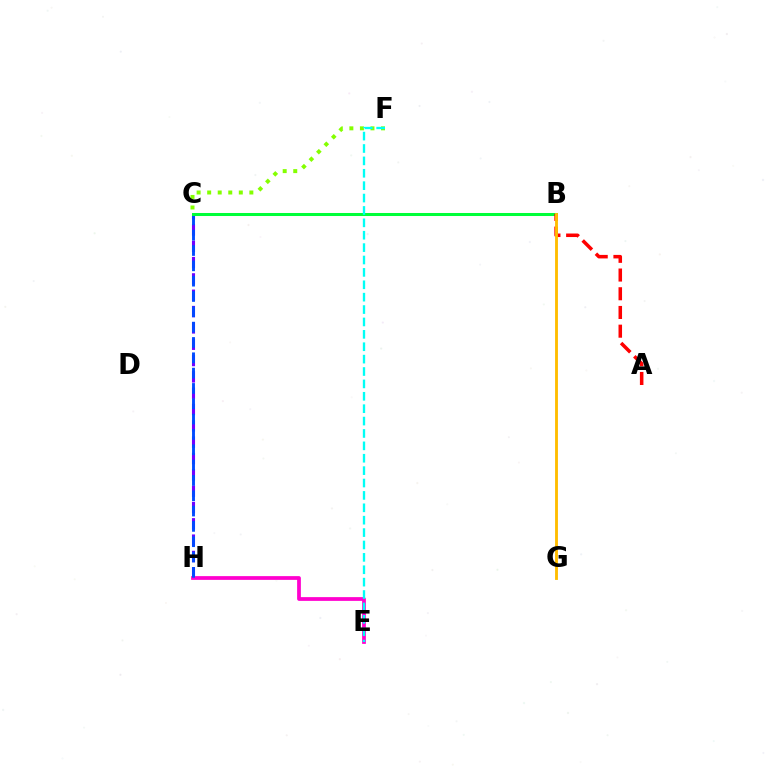{('C', 'H'): [{'color': '#7200ff', 'line_style': 'dashed', 'thickness': 2.22}, {'color': '#004bff', 'line_style': 'dashed', 'thickness': 2.08}], ('E', 'H'): [{'color': '#ff00cf', 'line_style': 'solid', 'thickness': 2.7}], ('C', 'F'): [{'color': '#84ff00', 'line_style': 'dotted', 'thickness': 2.87}], ('B', 'C'): [{'color': '#00ff39', 'line_style': 'solid', 'thickness': 2.18}], ('E', 'F'): [{'color': '#00fff6', 'line_style': 'dashed', 'thickness': 1.68}], ('A', 'B'): [{'color': '#ff0000', 'line_style': 'dashed', 'thickness': 2.54}], ('B', 'G'): [{'color': '#ffbd00', 'line_style': 'solid', 'thickness': 2.06}]}